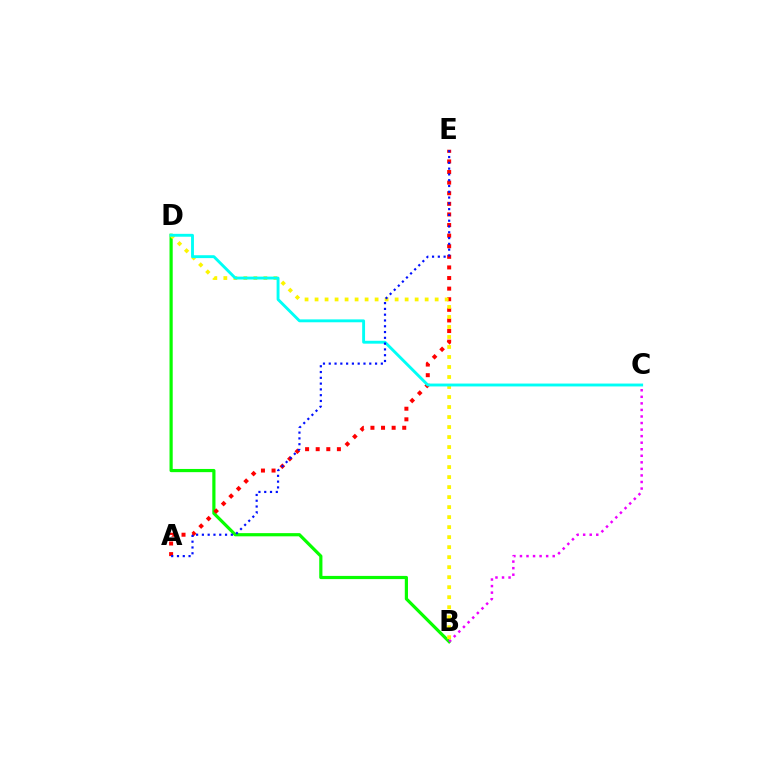{('B', 'D'): [{'color': '#08ff00', 'line_style': 'solid', 'thickness': 2.3}, {'color': '#fcf500', 'line_style': 'dotted', 'thickness': 2.72}], ('B', 'C'): [{'color': '#ee00ff', 'line_style': 'dotted', 'thickness': 1.78}], ('A', 'E'): [{'color': '#ff0000', 'line_style': 'dotted', 'thickness': 2.88}, {'color': '#0010ff', 'line_style': 'dotted', 'thickness': 1.57}], ('C', 'D'): [{'color': '#00fff6', 'line_style': 'solid', 'thickness': 2.08}]}